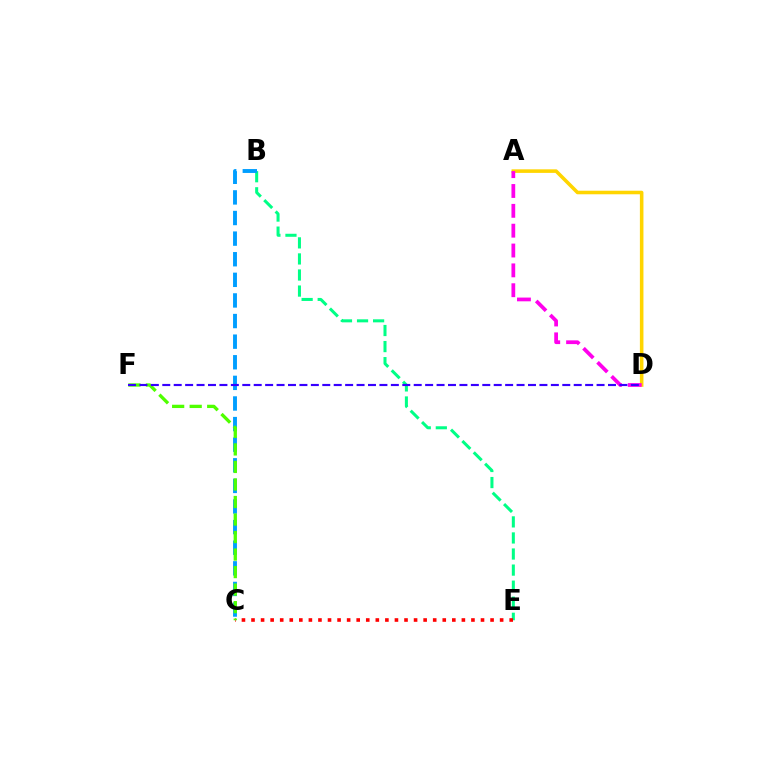{('B', 'E'): [{'color': '#00ff86', 'line_style': 'dashed', 'thickness': 2.18}], ('A', 'D'): [{'color': '#ffd500', 'line_style': 'solid', 'thickness': 2.56}, {'color': '#ff00ed', 'line_style': 'dashed', 'thickness': 2.7}], ('B', 'C'): [{'color': '#009eff', 'line_style': 'dashed', 'thickness': 2.8}], ('C', 'E'): [{'color': '#ff0000', 'line_style': 'dotted', 'thickness': 2.6}], ('C', 'F'): [{'color': '#4fff00', 'line_style': 'dashed', 'thickness': 2.38}], ('D', 'F'): [{'color': '#3700ff', 'line_style': 'dashed', 'thickness': 1.55}]}